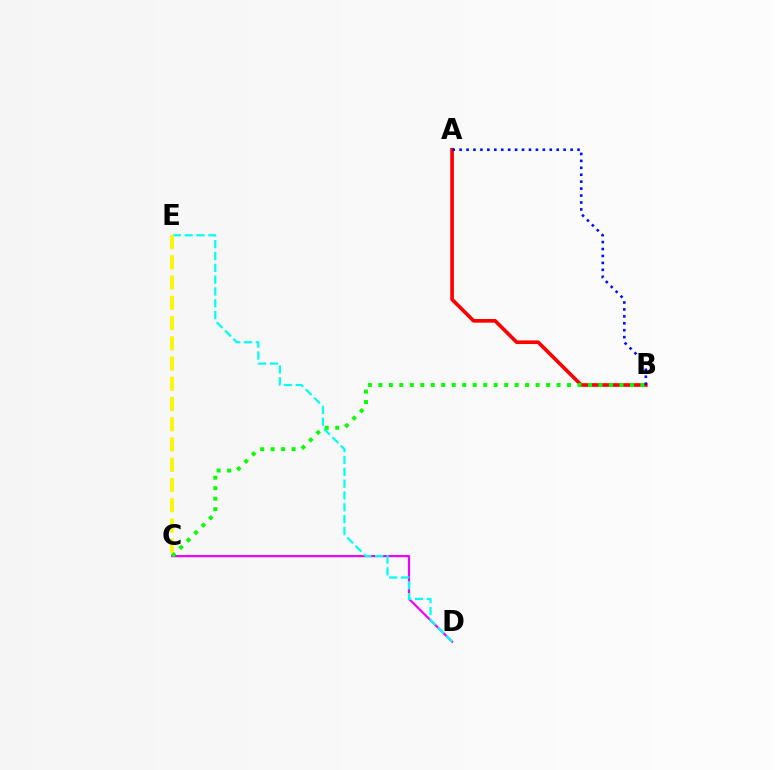{('A', 'B'): [{'color': '#ff0000', 'line_style': 'solid', 'thickness': 2.63}, {'color': '#0010ff', 'line_style': 'dotted', 'thickness': 1.88}], ('C', 'D'): [{'color': '#ee00ff', 'line_style': 'solid', 'thickness': 1.56}], ('D', 'E'): [{'color': '#00fff6', 'line_style': 'dashed', 'thickness': 1.61}], ('C', 'E'): [{'color': '#fcf500', 'line_style': 'dashed', 'thickness': 2.75}], ('B', 'C'): [{'color': '#08ff00', 'line_style': 'dotted', 'thickness': 2.85}]}